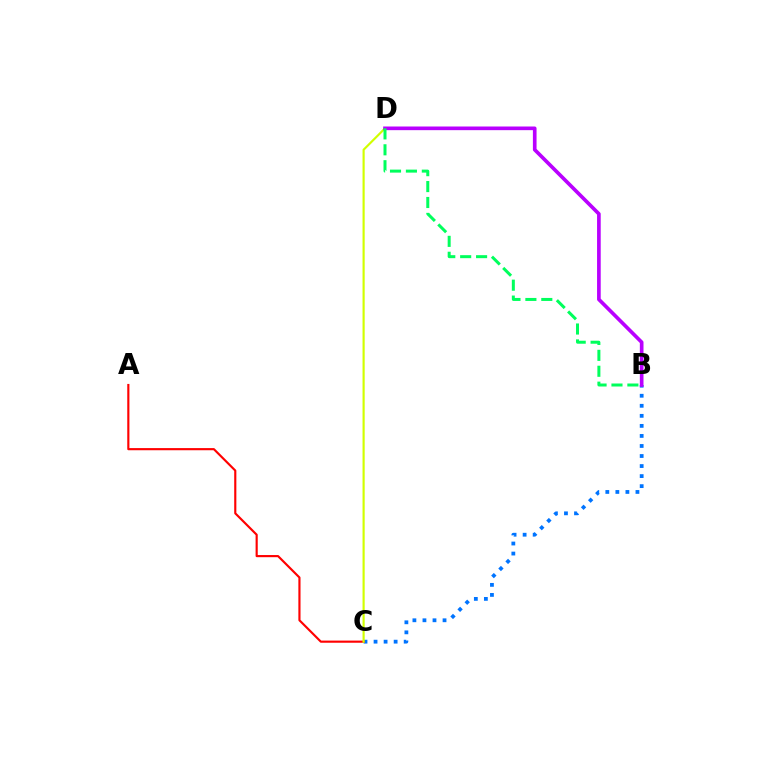{('B', 'C'): [{'color': '#0074ff', 'line_style': 'dotted', 'thickness': 2.73}], ('A', 'C'): [{'color': '#ff0000', 'line_style': 'solid', 'thickness': 1.55}], ('C', 'D'): [{'color': '#d1ff00', 'line_style': 'solid', 'thickness': 1.55}], ('B', 'D'): [{'color': '#b900ff', 'line_style': 'solid', 'thickness': 2.63}, {'color': '#00ff5c', 'line_style': 'dashed', 'thickness': 2.16}]}